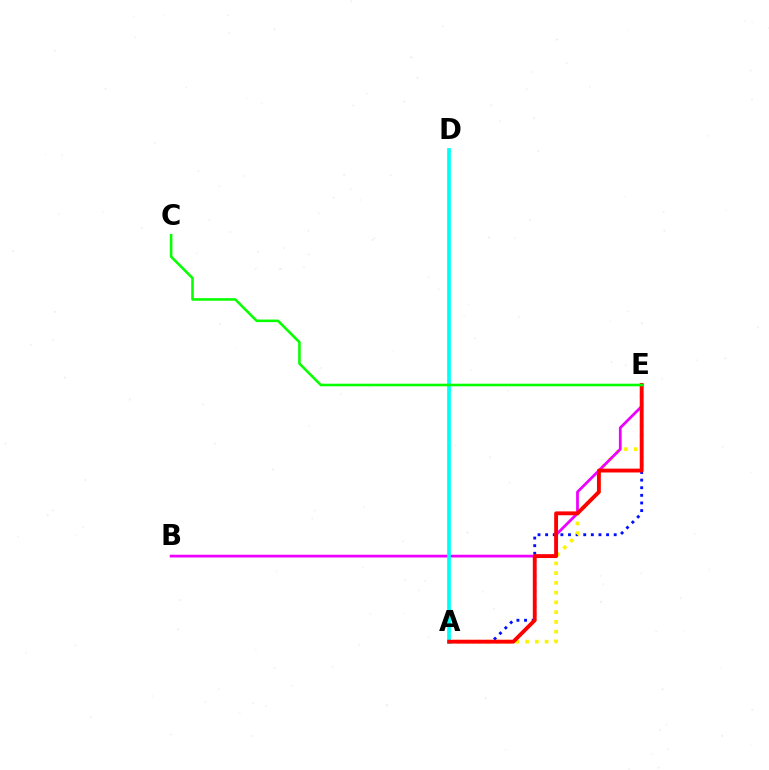{('A', 'E'): [{'color': '#0010ff', 'line_style': 'dotted', 'thickness': 2.07}, {'color': '#fcf500', 'line_style': 'dotted', 'thickness': 2.65}, {'color': '#ff0000', 'line_style': 'solid', 'thickness': 2.77}], ('B', 'E'): [{'color': '#ee00ff', 'line_style': 'solid', 'thickness': 1.99}], ('A', 'D'): [{'color': '#00fff6', 'line_style': 'solid', 'thickness': 2.66}], ('C', 'E'): [{'color': '#08ff00', 'line_style': 'solid', 'thickness': 1.85}]}